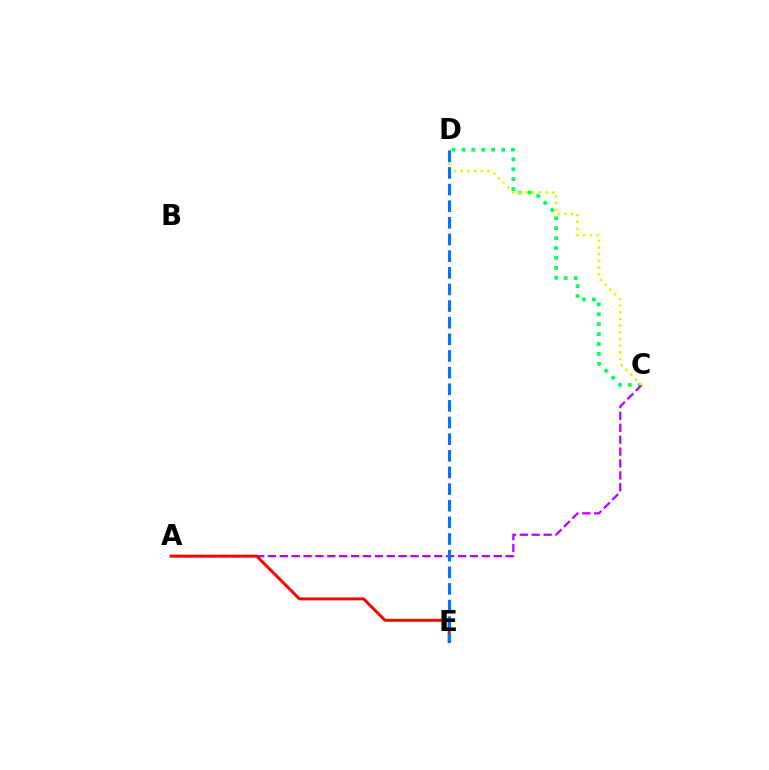{('C', 'D'): [{'color': '#00ff5c', 'line_style': 'dotted', 'thickness': 2.69}, {'color': '#d1ff00', 'line_style': 'dotted', 'thickness': 1.82}], ('A', 'C'): [{'color': '#b900ff', 'line_style': 'dashed', 'thickness': 1.61}], ('A', 'E'): [{'color': '#ff0000', 'line_style': 'solid', 'thickness': 2.12}], ('D', 'E'): [{'color': '#0074ff', 'line_style': 'dashed', 'thickness': 2.26}]}